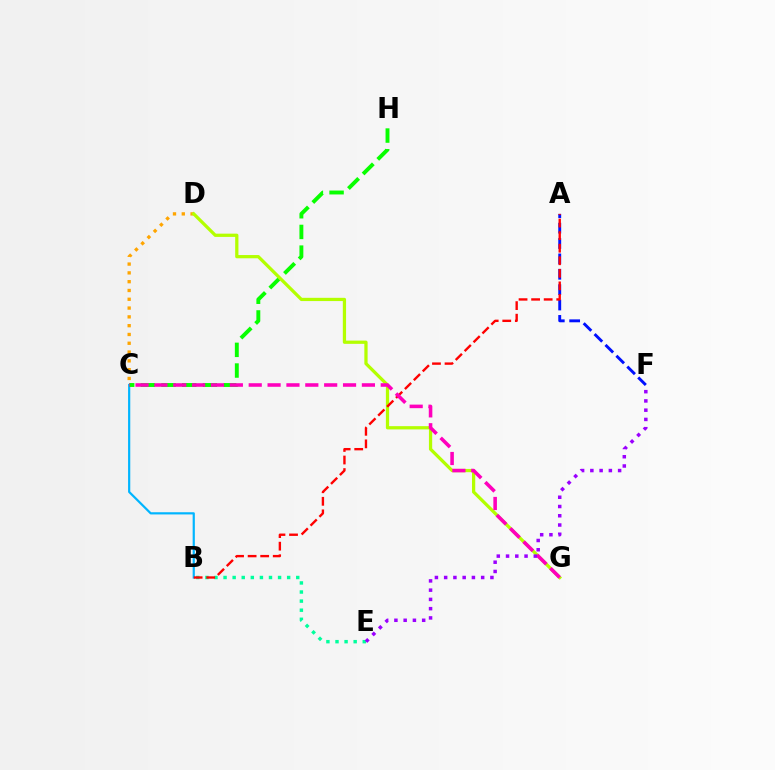{('B', 'C'): [{'color': '#00b5ff', 'line_style': 'solid', 'thickness': 1.58}], ('C', 'H'): [{'color': '#08ff00', 'line_style': 'dashed', 'thickness': 2.81}], ('B', 'E'): [{'color': '#00ff9d', 'line_style': 'dotted', 'thickness': 2.47}], ('A', 'F'): [{'color': '#0010ff', 'line_style': 'dashed', 'thickness': 2.09}], ('C', 'D'): [{'color': '#ffa500', 'line_style': 'dotted', 'thickness': 2.39}], ('D', 'G'): [{'color': '#b3ff00', 'line_style': 'solid', 'thickness': 2.34}], ('A', 'B'): [{'color': '#ff0000', 'line_style': 'dashed', 'thickness': 1.71}], ('C', 'G'): [{'color': '#ff00bd', 'line_style': 'dashed', 'thickness': 2.56}], ('E', 'F'): [{'color': '#9b00ff', 'line_style': 'dotted', 'thickness': 2.51}]}